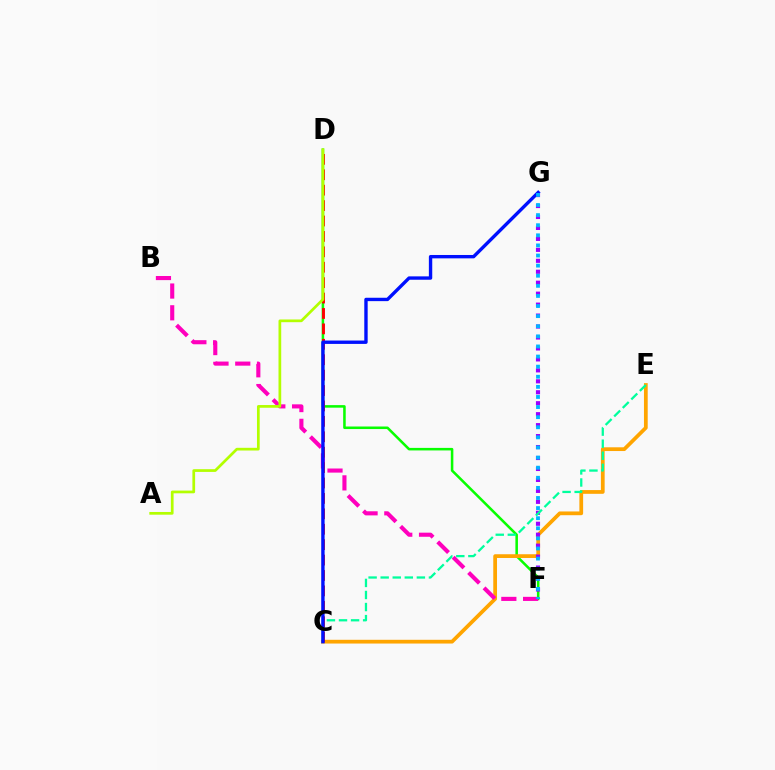{('D', 'F'): [{'color': '#08ff00', 'line_style': 'solid', 'thickness': 1.83}], ('C', 'E'): [{'color': '#ffa500', 'line_style': 'solid', 'thickness': 2.69}, {'color': '#00ff9d', 'line_style': 'dashed', 'thickness': 1.64}], ('B', 'F'): [{'color': '#ff00bd', 'line_style': 'dashed', 'thickness': 2.96}], ('C', 'D'): [{'color': '#ff0000', 'line_style': 'dashed', 'thickness': 2.09}], ('F', 'G'): [{'color': '#9b00ff', 'line_style': 'dotted', 'thickness': 2.98}, {'color': '#00b5ff', 'line_style': 'dotted', 'thickness': 2.74}], ('A', 'D'): [{'color': '#b3ff00', 'line_style': 'solid', 'thickness': 1.96}], ('C', 'G'): [{'color': '#0010ff', 'line_style': 'solid', 'thickness': 2.43}]}